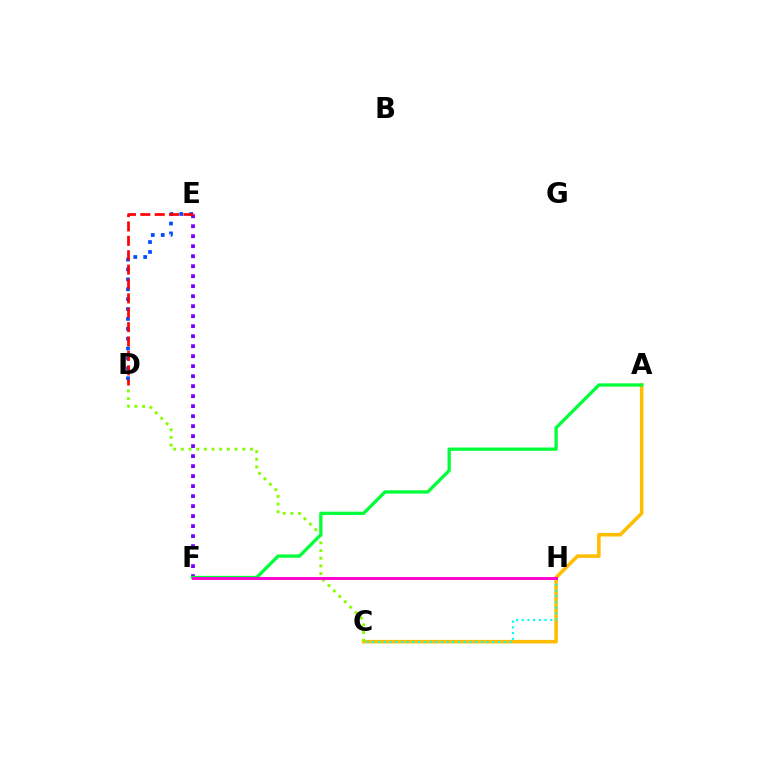{('D', 'E'): [{'color': '#004bff', 'line_style': 'dotted', 'thickness': 2.69}, {'color': '#ff0000', 'line_style': 'dashed', 'thickness': 1.95}], ('A', 'C'): [{'color': '#ffbd00', 'line_style': 'solid', 'thickness': 2.55}], ('E', 'F'): [{'color': '#7200ff', 'line_style': 'dotted', 'thickness': 2.72}], ('C', 'D'): [{'color': '#84ff00', 'line_style': 'dotted', 'thickness': 2.08}], ('C', 'H'): [{'color': '#00fff6', 'line_style': 'dotted', 'thickness': 1.55}], ('A', 'F'): [{'color': '#00ff39', 'line_style': 'solid', 'thickness': 2.36}], ('F', 'H'): [{'color': '#ff00cf', 'line_style': 'solid', 'thickness': 2.08}]}